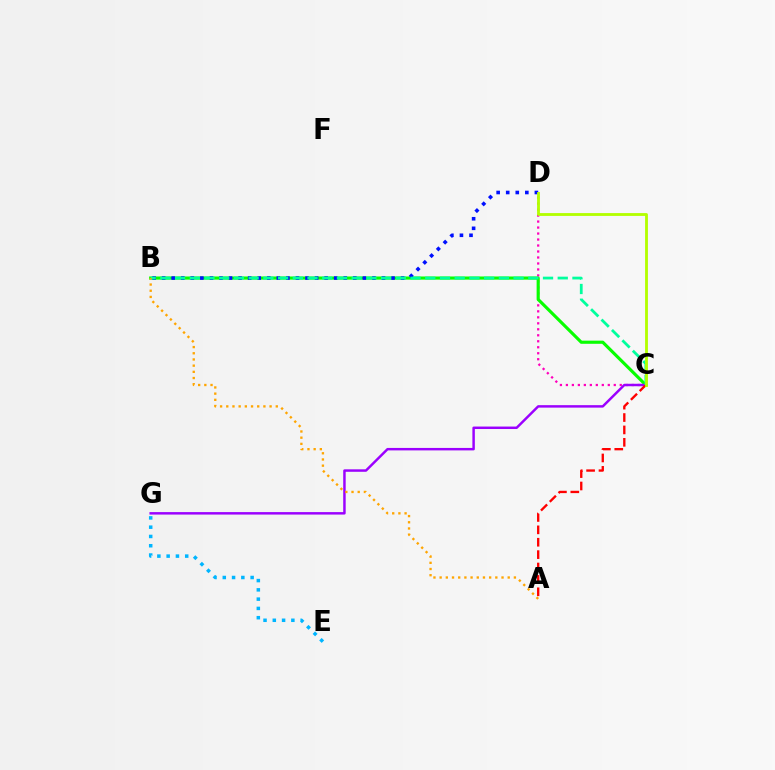{('C', 'D'): [{'color': '#ff00bd', 'line_style': 'dotted', 'thickness': 1.63}, {'color': '#b3ff00', 'line_style': 'solid', 'thickness': 2.04}], ('B', 'C'): [{'color': '#08ff00', 'line_style': 'solid', 'thickness': 2.26}, {'color': '#00ff9d', 'line_style': 'dashed', 'thickness': 2.0}], ('B', 'D'): [{'color': '#0010ff', 'line_style': 'dotted', 'thickness': 2.6}], ('C', 'G'): [{'color': '#9b00ff', 'line_style': 'solid', 'thickness': 1.77}], ('A', 'C'): [{'color': '#ff0000', 'line_style': 'dashed', 'thickness': 1.68}], ('E', 'G'): [{'color': '#00b5ff', 'line_style': 'dotted', 'thickness': 2.52}], ('A', 'B'): [{'color': '#ffa500', 'line_style': 'dotted', 'thickness': 1.68}]}